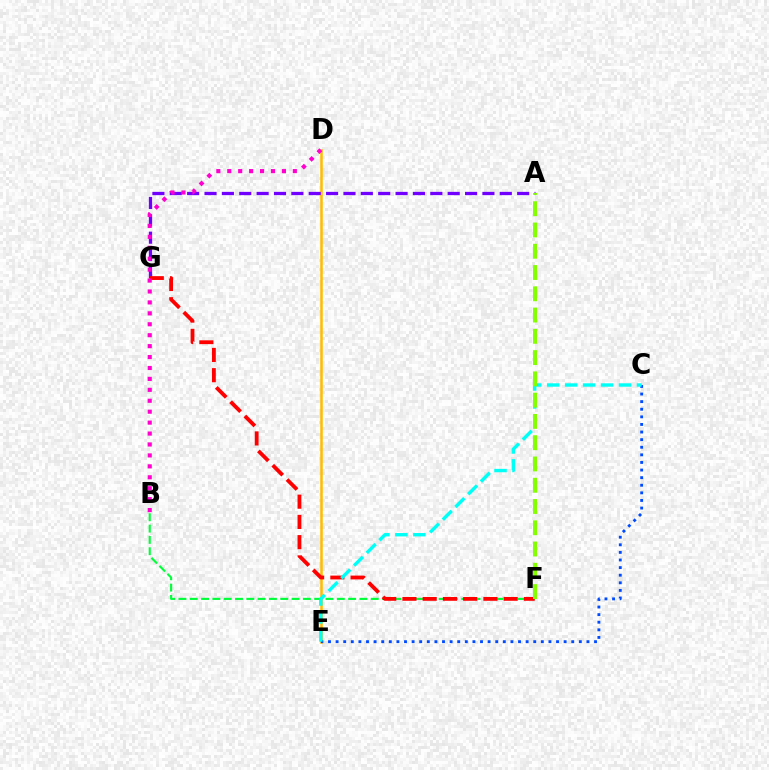{('D', 'E'): [{'color': '#ffbd00', 'line_style': 'solid', 'thickness': 1.82}], ('A', 'G'): [{'color': '#7200ff', 'line_style': 'dashed', 'thickness': 2.36}], ('B', 'F'): [{'color': '#00ff39', 'line_style': 'dashed', 'thickness': 1.54}], ('C', 'E'): [{'color': '#004bff', 'line_style': 'dotted', 'thickness': 2.07}, {'color': '#00fff6', 'line_style': 'dashed', 'thickness': 2.44}], ('F', 'G'): [{'color': '#ff0000', 'line_style': 'dashed', 'thickness': 2.75}], ('A', 'F'): [{'color': '#84ff00', 'line_style': 'dashed', 'thickness': 2.89}], ('B', 'D'): [{'color': '#ff00cf', 'line_style': 'dotted', 'thickness': 2.97}]}